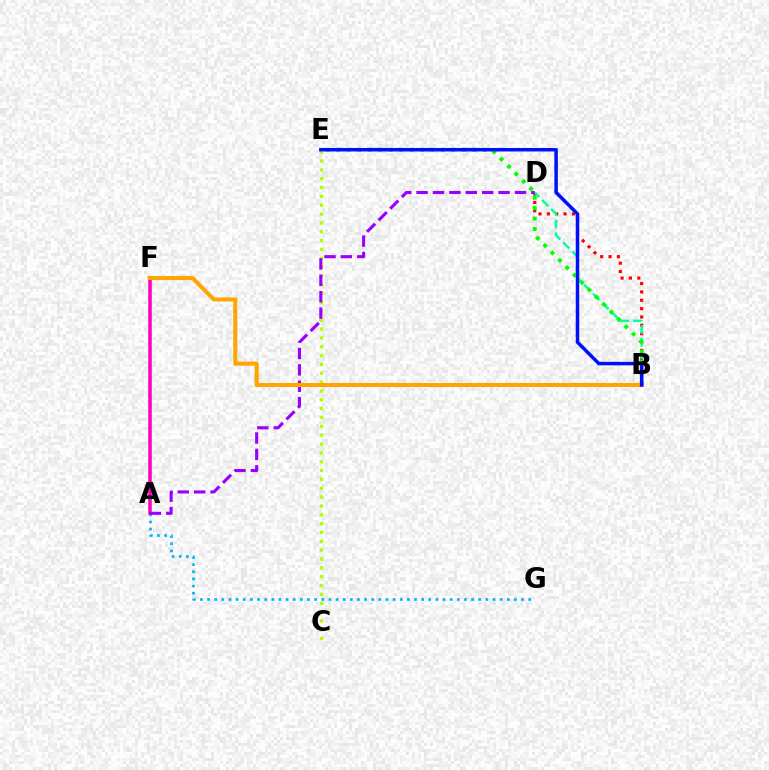{('B', 'D'): [{'color': '#ff0000', 'line_style': 'dotted', 'thickness': 2.27}, {'color': '#00ff9d', 'line_style': 'dashed', 'thickness': 1.74}], ('C', 'E'): [{'color': '#b3ff00', 'line_style': 'dotted', 'thickness': 2.4}], ('A', 'G'): [{'color': '#00b5ff', 'line_style': 'dotted', 'thickness': 1.94}], ('A', 'F'): [{'color': '#ff00bd', 'line_style': 'solid', 'thickness': 2.55}], ('B', 'E'): [{'color': '#08ff00', 'line_style': 'dotted', 'thickness': 2.84}, {'color': '#0010ff', 'line_style': 'solid', 'thickness': 2.51}], ('A', 'D'): [{'color': '#9b00ff', 'line_style': 'dashed', 'thickness': 2.23}], ('B', 'F'): [{'color': '#ffa500', 'line_style': 'solid', 'thickness': 2.89}]}